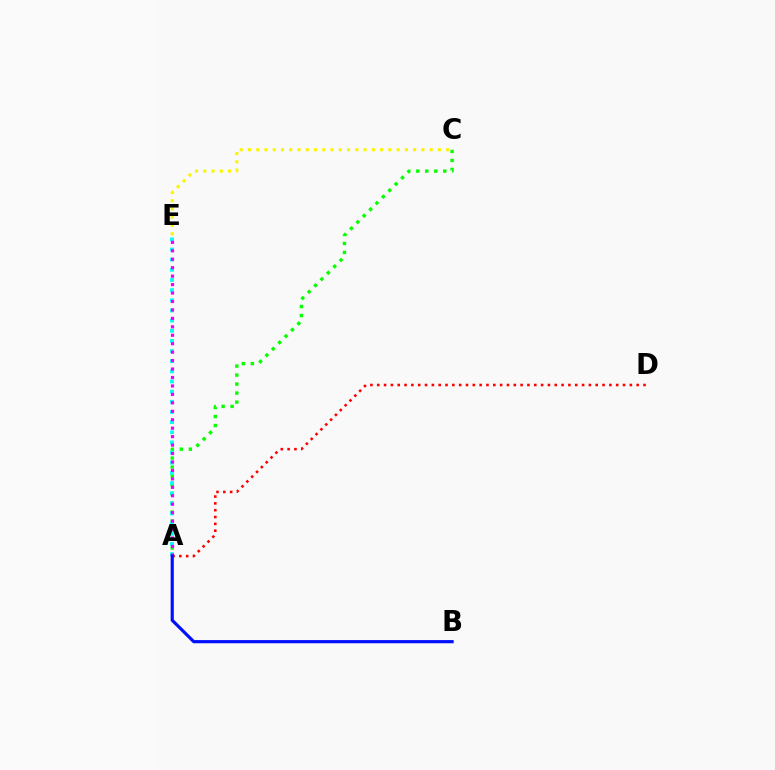{('A', 'C'): [{'color': '#08ff00', 'line_style': 'dotted', 'thickness': 2.44}], ('A', 'E'): [{'color': '#00fff6', 'line_style': 'dotted', 'thickness': 2.76}, {'color': '#ee00ff', 'line_style': 'dotted', 'thickness': 2.3}], ('A', 'D'): [{'color': '#ff0000', 'line_style': 'dotted', 'thickness': 1.86}], ('A', 'B'): [{'color': '#0010ff', 'line_style': 'solid', 'thickness': 2.29}], ('C', 'E'): [{'color': '#fcf500', 'line_style': 'dotted', 'thickness': 2.24}]}